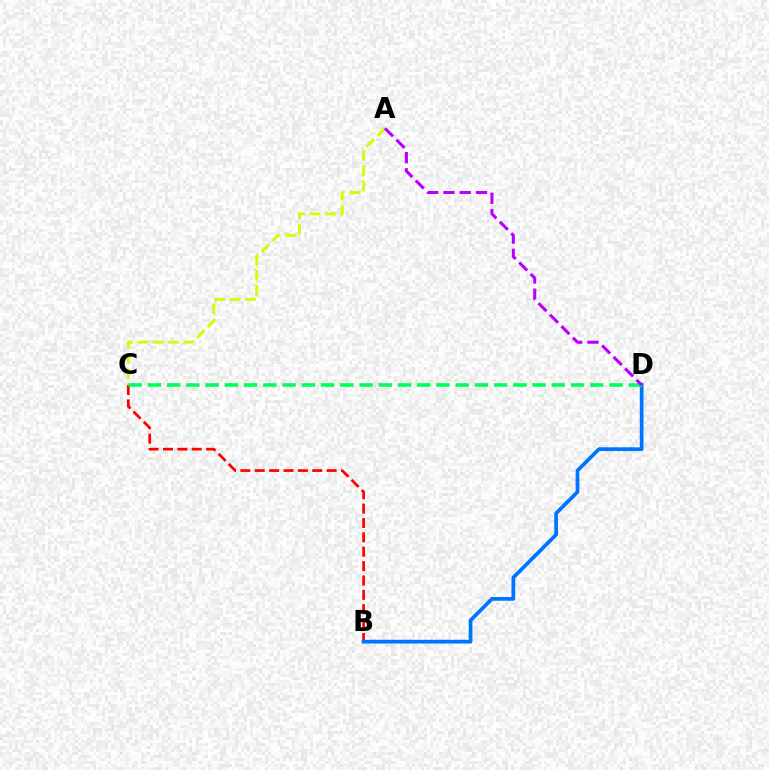{('A', 'C'): [{'color': '#d1ff00', 'line_style': 'dashed', 'thickness': 2.08}], ('B', 'C'): [{'color': '#ff0000', 'line_style': 'dashed', 'thickness': 1.95}], ('B', 'D'): [{'color': '#0074ff', 'line_style': 'solid', 'thickness': 2.69}], ('C', 'D'): [{'color': '#00ff5c', 'line_style': 'dashed', 'thickness': 2.61}], ('A', 'D'): [{'color': '#b900ff', 'line_style': 'dashed', 'thickness': 2.21}]}